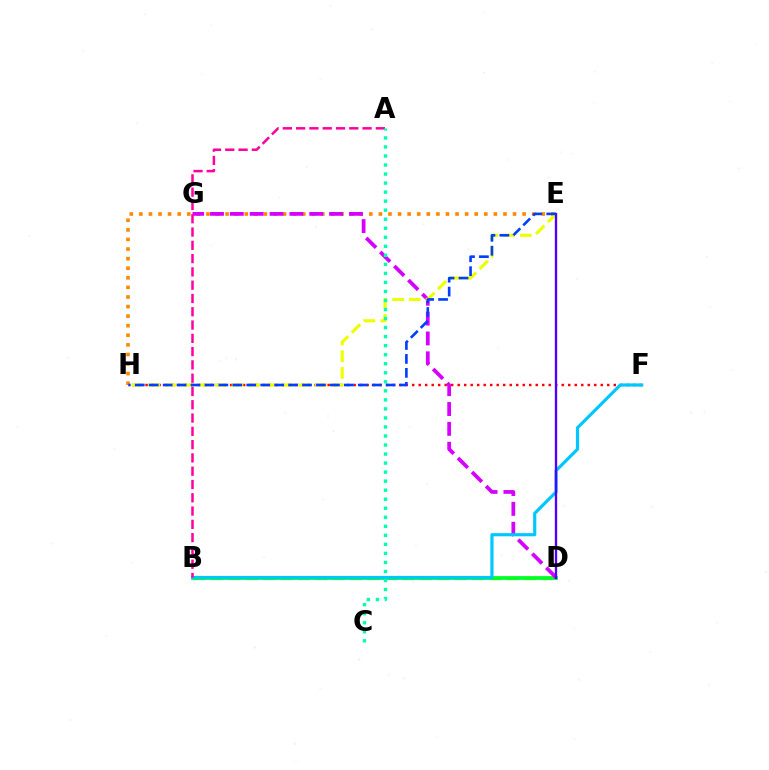{('B', 'D'): [{'color': '#66ff00', 'line_style': 'dashed', 'thickness': 2.36}, {'color': '#00ff27', 'line_style': 'solid', 'thickness': 2.71}], ('F', 'H'): [{'color': '#ff0000', 'line_style': 'dotted', 'thickness': 1.77}], ('E', 'H'): [{'color': '#ff8800', 'line_style': 'dotted', 'thickness': 2.6}, {'color': '#eeff00', 'line_style': 'dashed', 'thickness': 2.27}, {'color': '#003fff', 'line_style': 'dashed', 'thickness': 1.89}], ('D', 'G'): [{'color': '#d600ff', 'line_style': 'dashed', 'thickness': 2.7}], ('B', 'F'): [{'color': '#00c7ff', 'line_style': 'solid', 'thickness': 2.29}], ('A', 'B'): [{'color': '#ff00a0', 'line_style': 'dashed', 'thickness': 1.81}], ('D', 'E'): [{'color': '#4f00ff', 'line_style': 'solid', 'thickness': 1.69}], ('A', 'C'): [{'color': '#00ffaf', 'line_style': 'dotted', 'thickness': 2.45}]}